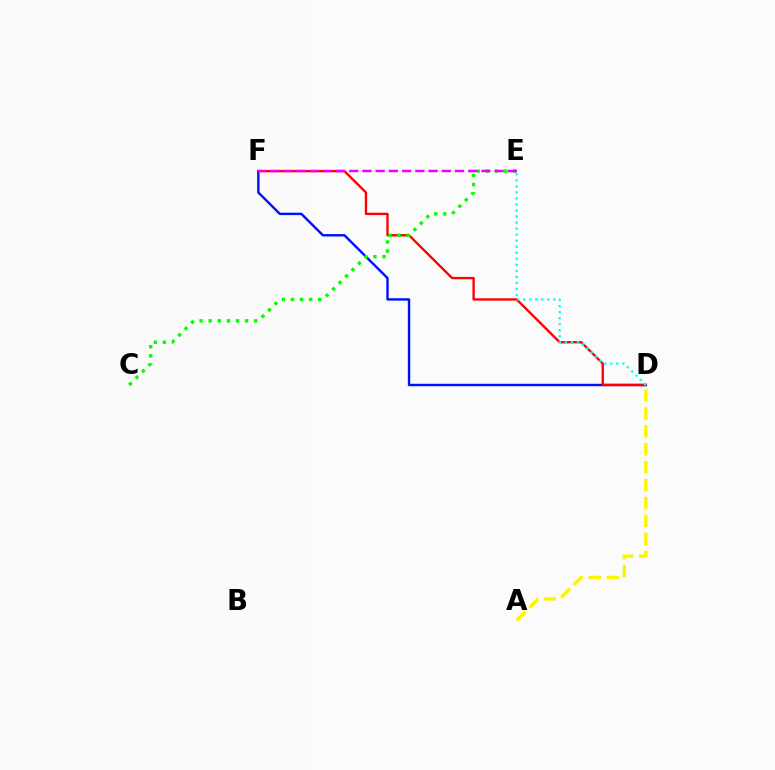{('D', 'F'): [{'color': '#0010ff', 'line_style': 'solid', 'thickness': 1.74}, {'color': '#ff0000', 'line_style': 'solid', 'thickness': 1.69}], ('C', 'E'): [{'color': '#08ff00', 'line_style': 'dotted', 'thickness': 2.47}], ('A', 'D'): [{'color': '#fcf500', 'line_style': 'dashed', 'thickness': 2.43}], ('D', 'E'): [{'color': '#00fff6', 'line_style': 'dotted', 'thickness': 1.64}], ('E', 'F'): [{'color': '#ee00ff', 'line_style': 'dashed', 'thickness': 1.8}]}